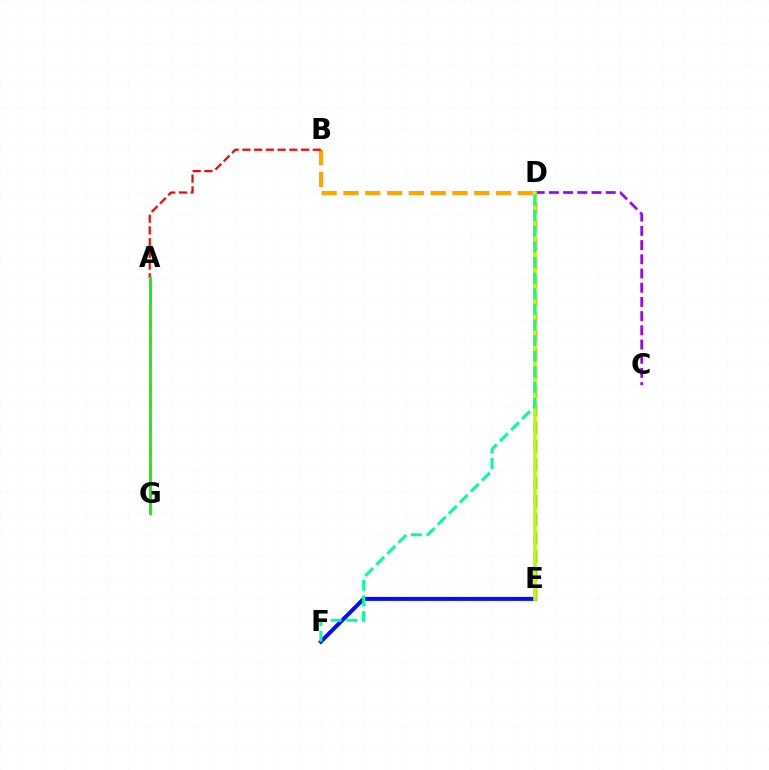{('C', 'D'): [{'color': '#9b00ff', 'line_style': 'dashed', 'thickness': 1.93}], ('E', 'F'): [{'color': '#0010ff', 'line_style': 'solid', 'thickness': 2.89}], ('D', 'E'): [{'color': '#ff00bd', 'line_style': 'dashed', 'thickness': 2.49}, {'color': '#b3ff00', 'line_style': 'solid', 'thickness': 2.61}], ('A', 'G'): [{'color': '#00b5ff', 'line_style': 'solid', 'thickness': 2.14}, {'color': '#08ff00', 'line_style': 'solid', 'thickness': 2.15}], ('B', 'D'): [{'color': '#ffa500', 'line_style': 'dashed', 'thickness': 2.96}], ('A', 'B'): [{'color': '#ff0000', 'line_style': 'dashed', 'thickness': 1.59}], ('D', 'F'): [{'color': '#00ff9d', 'line_style': 'dashed', 'thickness': 2.12}]}